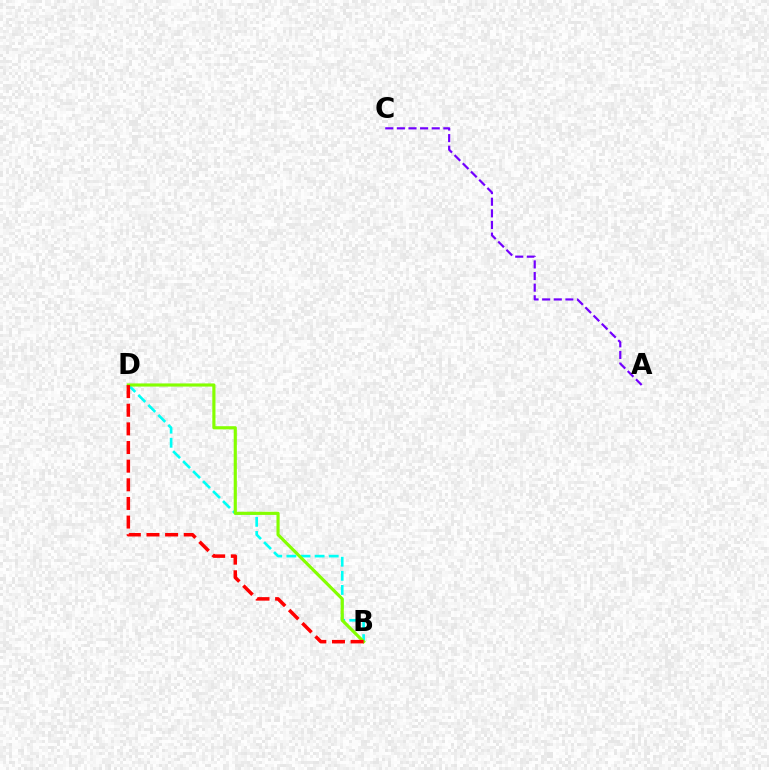{('B', 'D'): [{'color': '#00fff6', 'line_style': 'dashed', 'thickness': 1.92}, {'color': '#84ff00', 'line_style': 'solid', 'thickness': 2.27}, {'color': '#ff0000', 'line_style': 'dashed', 'thickness': 2.53}], ('A', 'C'): [{'color': '#7200ff', 'line_style': 'dashed', 'thickness': 1.58}]}